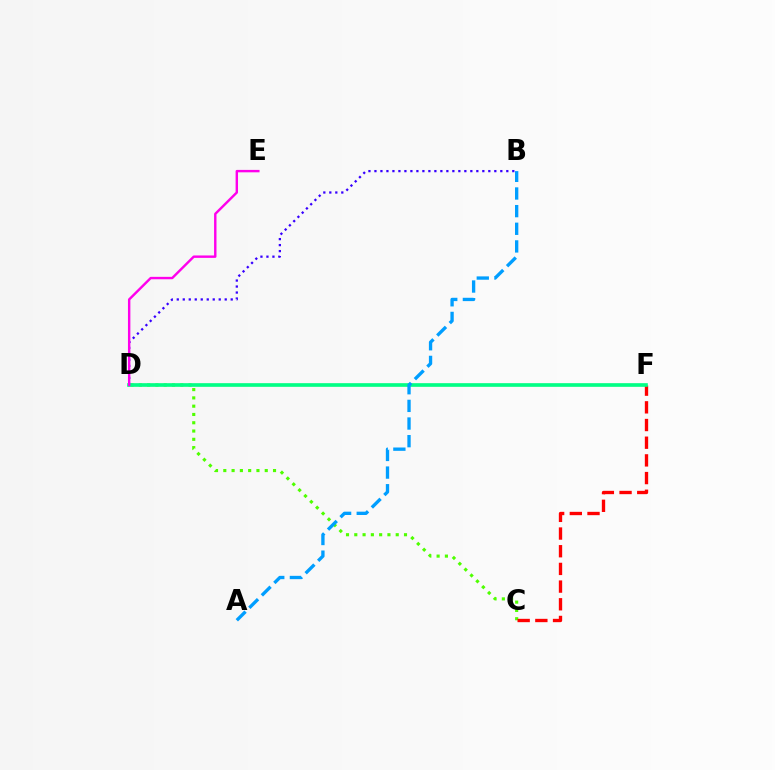{('C', 'D'): [{'color': '#4fff00', 'line_style': 'dotted', 'thickness': 2.25}], ('D', 'F'): [{'color': '#ffd500', 'line_style': 'solid', 'thickness': 1.57}, {'color': '#00ff86', 'line_style': 'solid', 'thickness': 2.62}], ('C', 'F'): [{'color': '#ff0000', 'line_style': 'dashed', 'thickness': 2.4}], ('B', 'D'): [{'color': '#3700ff', 'line_style': 'dotted', 'thickness': 1.63}], ('D', 'E'): [{'color': '#ff00ed', 'line_style': 'solid', 'thickness': 1.74}], ('A', 'B'): [{'color': '#009eff', 'line_style': 'dashed', 'thickness': 2.4}]}